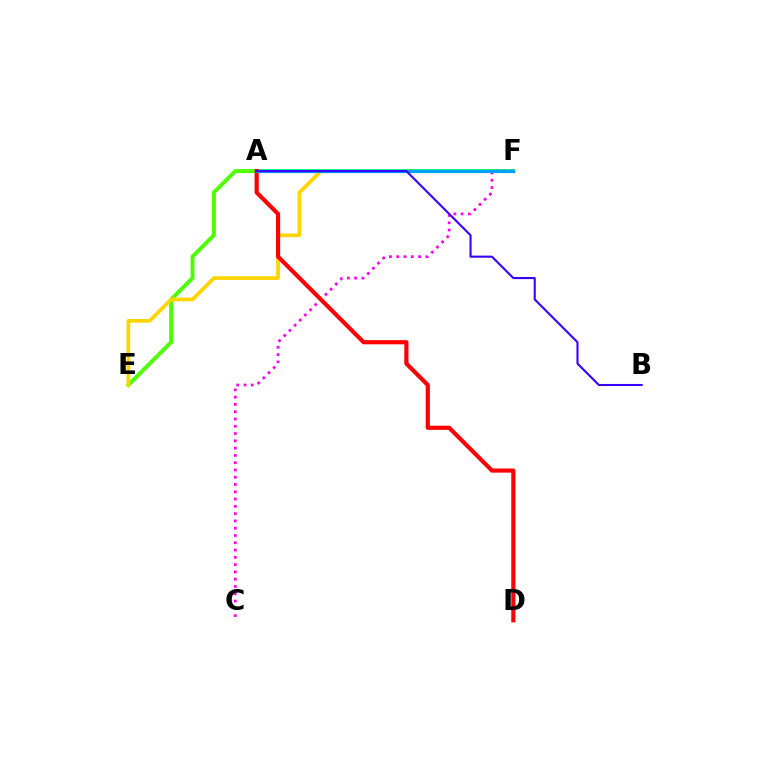{('E', 'F'): [{'color': '#4fff00', 'line_style': 'solid', 'thickness': 2.85}, {'color': '#ffd500', 'line_style': 'solid', 'thickness': 2.7}], ('A', 'F'): [{'color': '#00ff86', 'line_style': 'solid', 'thickness': 2.67}, {'color': '#009eff', 'line_style': 'solid', 'thickness': 2.26}], ('C', 'F'): [{'color': '#ff00ed', 'line_style': 'dotted', 'thickness': 1.98}], ('A', 'D'): [{'color': '#ff0000', 'line_style': 'solid', 'thickness': 2.99}], ('A', 'B'): [{'color': '#3700ff', 'line_style': 'solid', 'thickness': 1.51}]}